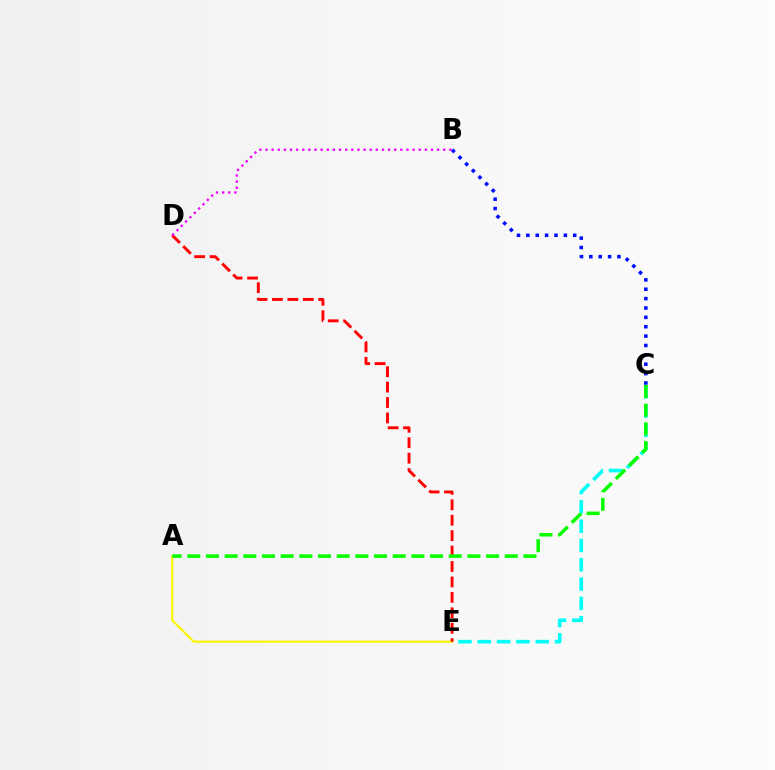{('C', 'E'): [{'color': '#00fff6', 'line_style': 'dashed', 'thickness': 2.62}], ('A', 'E'): [{'color': '#fcf500', 'line_style': 'solid', 'thickness': 1.54}], ('D', 'E'): [{'color': '#ff0000', 'line_style': 'dashed', 'thickness': 2.1}], ('B', 'C'): [{'color': '#0010ff', 'line_style': 'dotted', 'thickness': 2.55}], ('A', 'C'): [{'color': '#08ff00', 'line_style': 'dashed', 'thickness': 2.54}], ('B', 'D'): [{'color': '#ee00ff', 'line_style': 'dotted', 'thickness': 1.67}]}